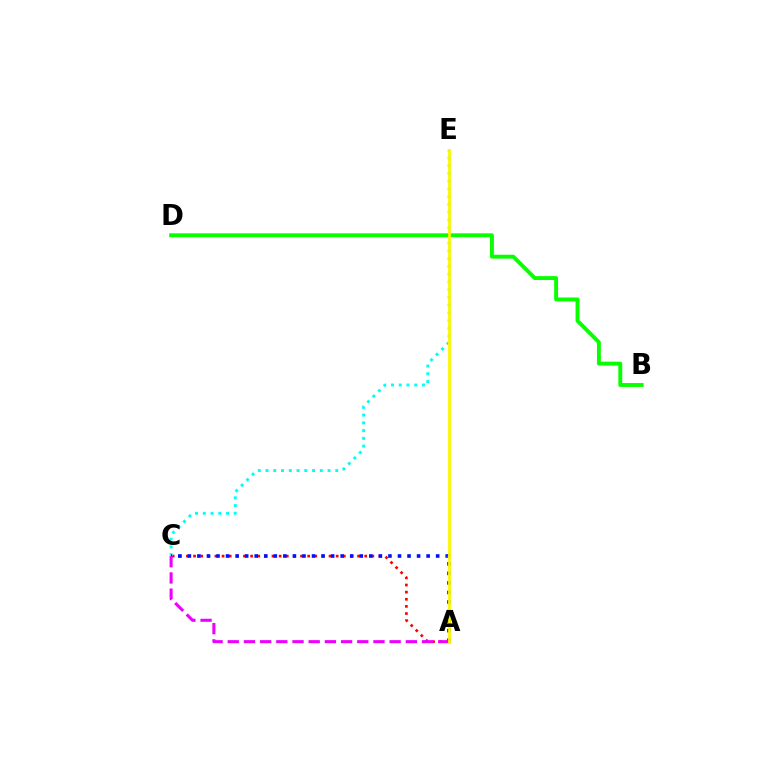{('A', 'C'): [{'color': '#ff0000', 'line_style': 'dotted', 'thickness': 1.94}, {'color': '#0010ff', 'line_style': 'dotted', 'thickness': 2.59}, {'color': '#ee00ff', 'line_style': 'dashed', 'thickness': 2.2}], ('C', 'E'): [{'color': '#00fff6', 'line_style': 'dotted', 'thickness': 2.11}], ('B', 'D'): [{'color': '#08ff00', 'line_style': 'solid', 'thickness': 2.81}], ('A', 'E'): [{'color': '#fcf500', 'line_style': 'solid', 'thickness': 2.01}]}